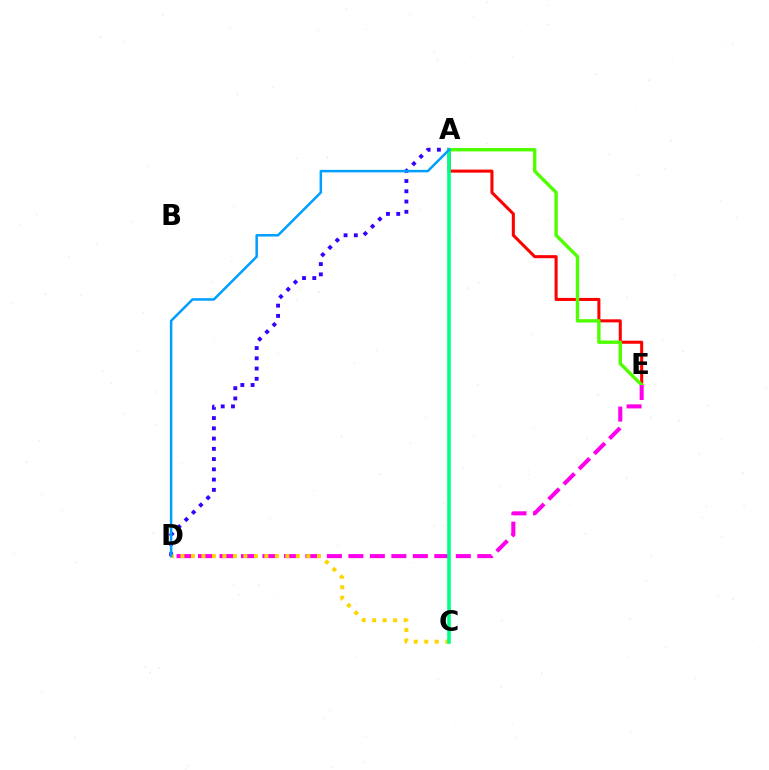{('A', 'E'): [{'color': '#ff0000', 'line_style': 'solid', 'thickness': 2.19}, {'color': '#4fff00', 'line_style': 'solid', 'thickness': 2.44}], ('A', 'D'): [{'color': '#3700ff', 'line_style': 'dotted', 'thickness': 2.79}, {'color': '#009eff', 'line_style': 'solid', 'thickness': 1.8}], ('D', 'E'): [{'color': '#ff00ed', 'line_style': 'dashed', 'thickness': 2.92}], ('C', 'D'): [{'color': '#ffd500', 'line_style': 'dotted', 'thickness': 2.85}], ('A', 'C'): [{'color': '#00ff86', 'line_style': 'solid', 'thickness': 2.59}]}